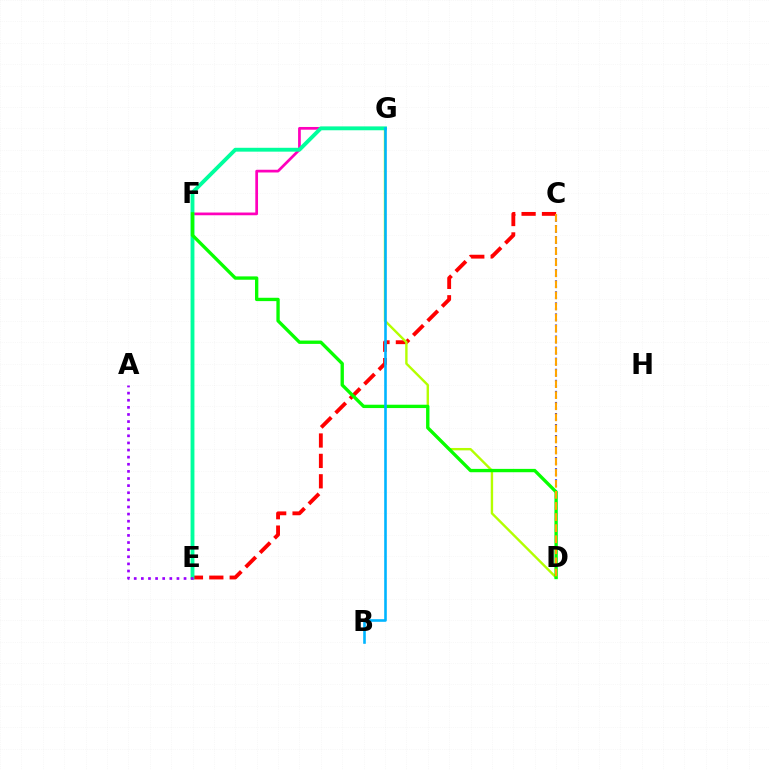{('C', 'E'): [{'color': '#ff0000', 'line_style': 'dashed', 'thickness': 2.77}], ('D', 'G'): [{'color': '#b3ff00', 'line_style': 'solid', 'thickness': 1.72}], ('F', 'G'): [{'color': '#ff00bd', 'line_style': 'solid', 'thickness': 1.96}], ('C', 'D'): [{'color': '#0010ff', 'line_style': 'dotted', 'thickness': 1.5}, {'color': '#ffa500', 'line_style': 'dashed', 'thickness': 1.51}], ('E', 'G'): [{'color': '#00ff9d', 'line_style': 'solid', 'thickness': 2.78}], ('D', 'F'): [{'color': '#08ff00', 'line_style': 'solid', 'thickness': 2.4}], ('A', 'E'): [{'color': '#9b00ff', 'line_style': 'dotted', 'thickness': 1.93}], ('B', 'G'): [{'color': '#00b5ff', 'line_style': 'solid', 'thickness': 1.88}]}